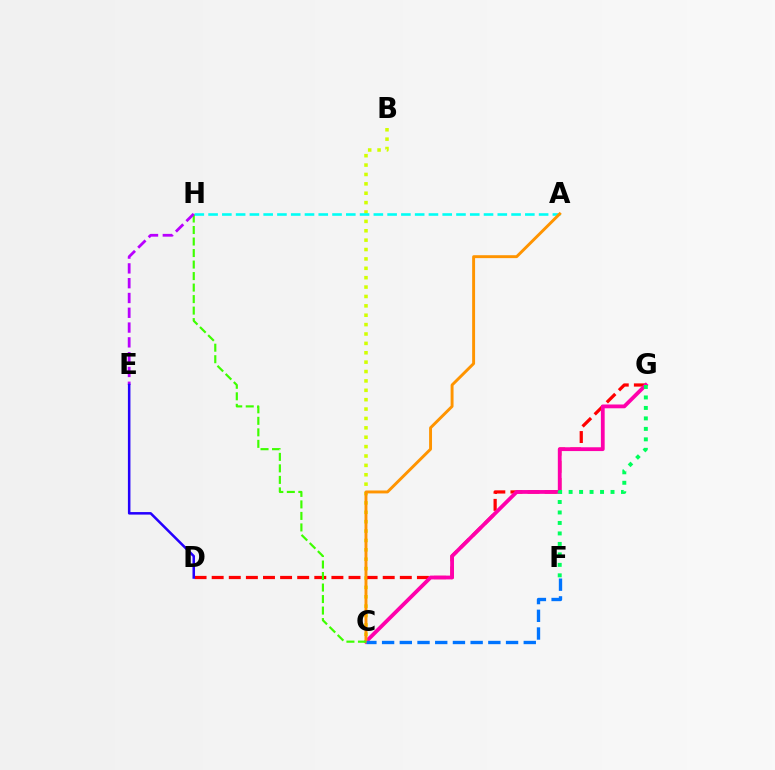{('B', 'C'): [{'color': '#d1ff00', 'line_style': 'dotted', 'thickness': 2.55}], ('D', 'G'): [{'color': '#ff0000', 'line_style': 'dashed', 'thickness': 2.32}], ('C', 'G'): [{'color': '#ff00ac', 'line_style': 'solid', 'thickness': 2.73}], ('A', 'H'): [{'color': '#00fff6', 'line_style': 'dashed', 'thickness': 1.87}], ('A', 'C'): [{'color': '#ff9400', 'line_style': 'solid', 'thickness': 2.1}], ('F', 'G'): [{'color': '#00ff5c', 'line_style': 'dotted', 'thickness': 2.85}], ('C', 'H'): [{'color': '#3dff00', 'line_style': 'dashed', 'thickness': 1.56}], ('E', 'H'): [{'color': '#b900ff', 'line_style': 'dashed', 'thickness': 2.01}], ('C', 'F'): [{'color': '#0074ff', 'line_style': 'dashed', 'thickness': 2.41}], ('D', 'E'): [{'color': '#2500ff', 'line_style': 'solid', 'thickness': 1.82}]}